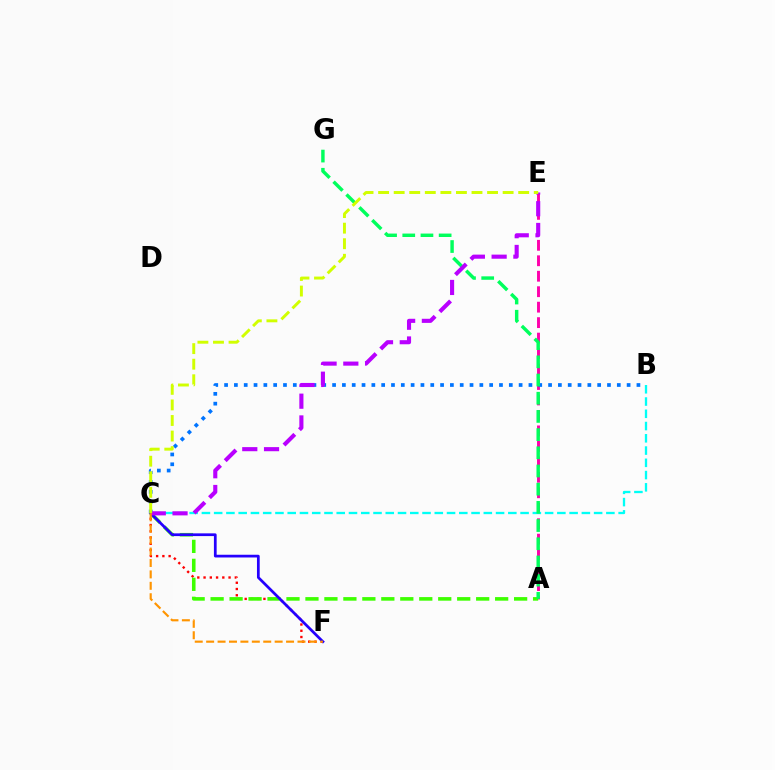{('A', 'E'): [{'color': '#ff00ac', 'line_style': 'dashed', 'thickness': 2.1}], ('C', 'F'): [{'color': '#ff0000', 'line_style': 'dotted', 'thickness': 1.7}, {'color': '#2500ff', 'line_style': 'solid', 'thickness': 1.97}, {'color': '#ff9400', 'line_style': 'dashed', 'thickness': 1.55}], ('A', 'C'): [{'color': '#3dff00', 'line_style': 'dashed', 'thickness': 2.58}], ('B', 'C'): [{'color': '#00fff6', 'line_style': 'dashed', 'thickness': 1.67}, {'color': '#0074ff', 'line_style': 'dotted', 'thickness': 2.67}], ('A', 'G'): [{'color': '#00ff5c', 'line_style': 'dashed', 'thickness': 2.47}], ('C', 'E'): [{'color': '#b900ff', 'line_style': 'dashed', 'thickness': 2.96}, {'color': '#d1ff00', 'line_style': 'dashed', 'thickness': 2.11}]}